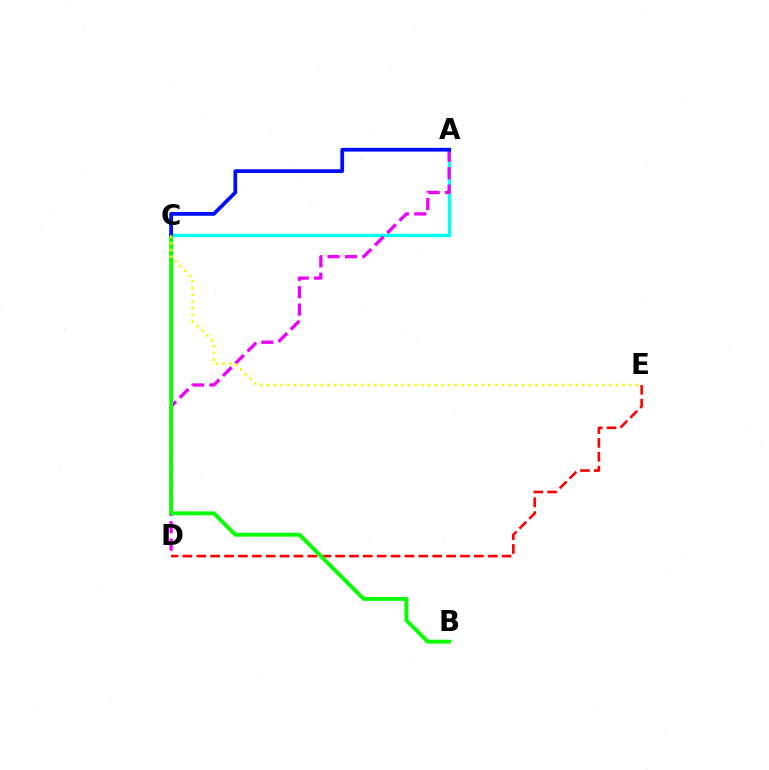{('A', 'C'): [{'color': '#00fff6', 'line_style': 'solid', 'thickness': 2.49}, {'color': '#0010ff', 'line_style': 'solid', 'thickness': 2.7}], ('D', 'E'): [{'color': '#ff0000', 'line_style': 'dashed', 'thickness': 1.89}], ('A', 'D'): [{'color': '#ee00ff', 'line_style': 'dashed', 'thickness': 2.36}], ('B', 'C'): [{'color': '#08ff00', 'line_style': 'solid', 'thickness': 2.79}], ('C', 'E'): [{'color': '#fcf500', 'line_style': 'dotted', 'thickness': 1.82}]}